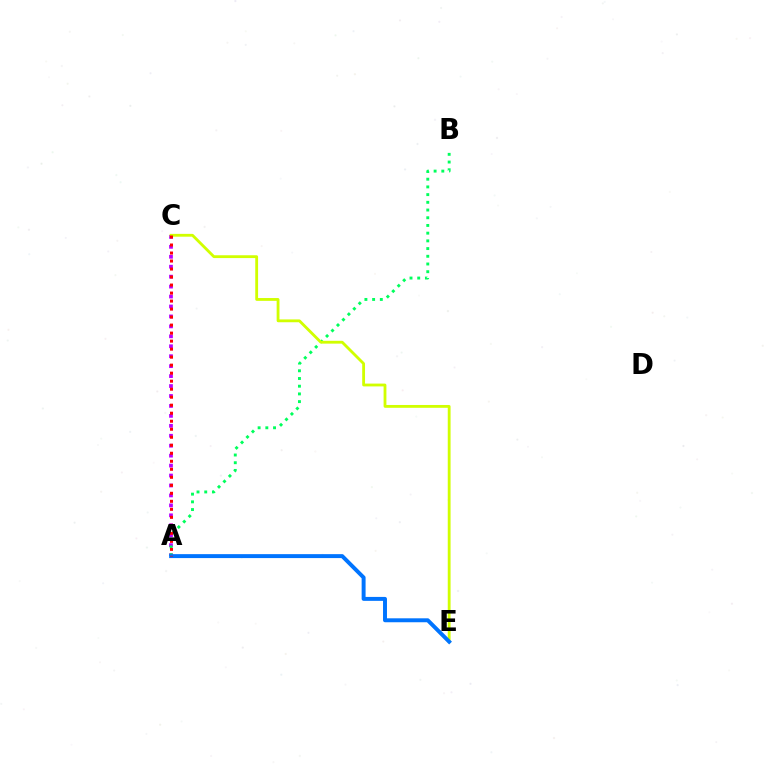{('A', 'C'): [{'color': '#b900ff', 'line_style': 'dotted', 'thickness': 2.7}, {'color': '#ff0000', 'line_style': 'dotted', 'thickness': 2.18}], ('A', 'B'): [{'color': '#00ff5c', 'line_style': 'dotted', 'thickness': 2.09}], ('C', 'E'): [{'color': '#d1ff00', 'line_style': 'solid', 'thickness': 2.03}], ('A', 'E'): [{'color': '#0074ff', 'line_style': 'solid', 'thickness': 2.84}]}